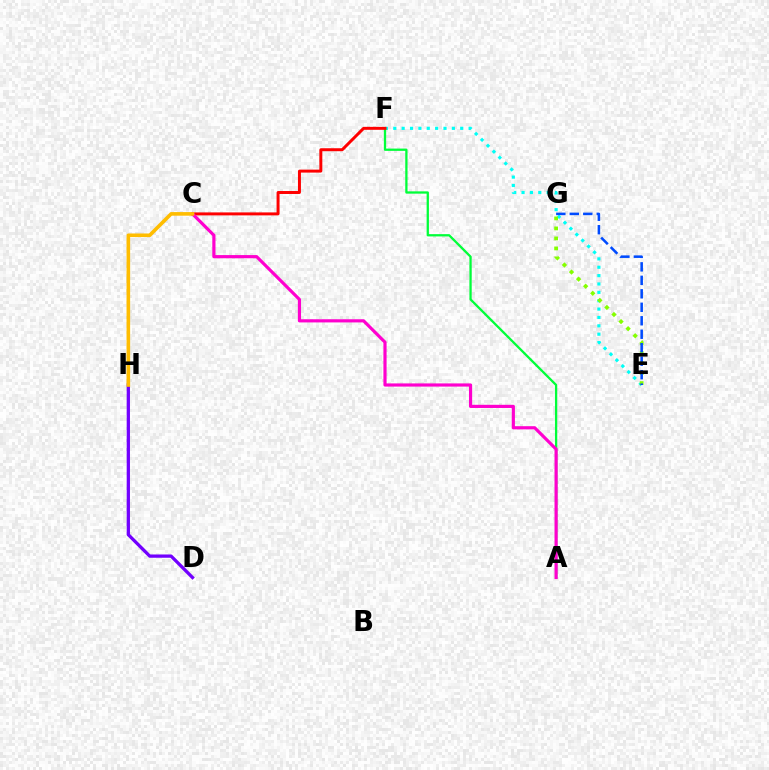{('E', 'F'): [{'color': '#00fff6', 'line_style': 'dotted', 'thickness': 2.27}], ('E', 'G'): [{'color': '#84ff00', 'line_style': 'dotted', 'thickness': 2.72}, {'color': '#004bff', 'line_style': 'dashed', 'thickness': 1.83}], ('A', 'F'): [{'color': '#00ff39', 'line_style': 'solid', 'thickness': 1.65}], ('C', 'F'): [{'color': '#ff0000', 'line_style': 'solid', 'thickness': 2.13}], ('D', 'H'): [{'color': '#7200ff', 'line_style': 'solid', 'thickness': 2.36}], ('A', 'C'): [{'color': '#ff00cf', 'line_style': 'solid', 'thickness': 2.28}], ('C', 'H'): [{'color': '#ffbd00', 'line_style': 'solid', 'thickness': 2.6}]}